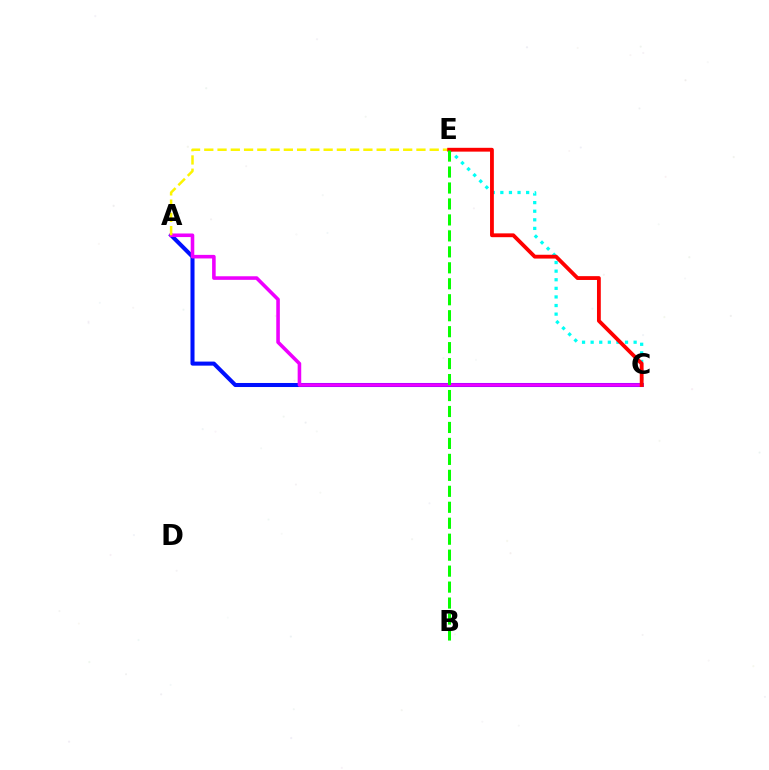{('A', 'C'): [{'color': '#0010ff', 'line_style': 'solid', 'thickness': 2.91}, {'color': '#ee00ff', 'line_style': 'solid', 'thickness': 2.57}], ('C', 'E'): [{'color': '#00fff6', 'line_style': 'dotted', 'thickness': 2.34}, {'color': '#ff0000', 'line_style': 'solid', 'thickness': 2.75}], ('A', 'E'): [{'color': '#fcf500', 'line_style': 'dashed', 'thickness': 1.8}], ('B', 'E'): [{'color': '#08ff00', 'line_style': 'dashed', 'thickness': 2.17}]}